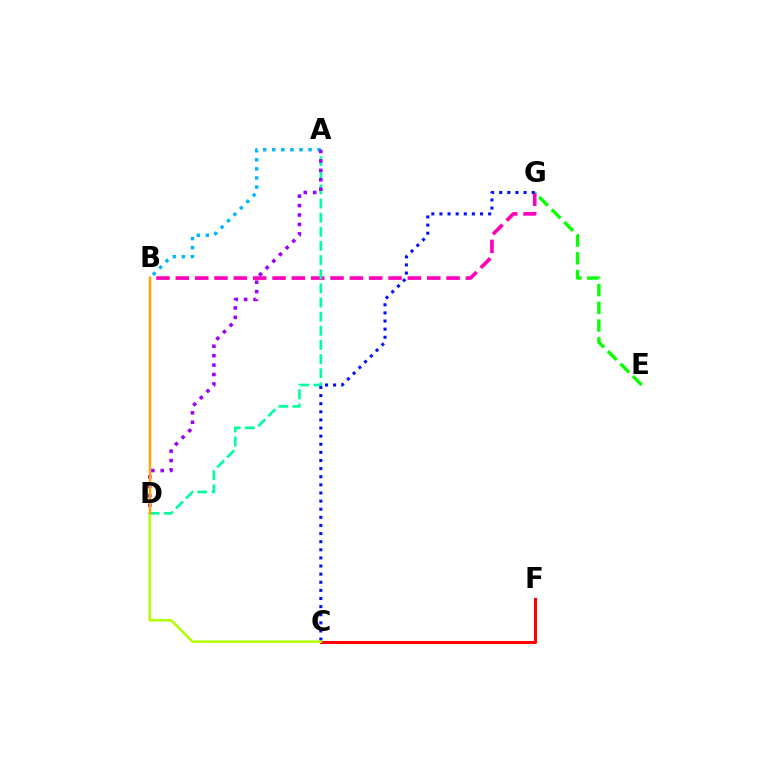{('A', 'B'): [{'color': '#00b5ff', 'line_style': 'dotted', 'thickness': 2.46}], ('B', 'G'): [{'color': '#ff00bd', 'line_style': 'dashed', 'thickness': 2.63}], ('E', 'G'): [{'color': '#08ff00', 'line_style': 'dashed', 'thickness': 2.41}], ('A', 'D'): [{'color': '#00ff9d', 'line_style': 'dashed', 'thickness': 1.92}, {'color': '#9b00ff', 'line_style': 'dotted', 'thickness': 2.56}], ('C', 'G'): [{'color': '#0010ff', 'line_style': 'dotted', 'thickness': 2.21}], ('C', 'F'): [{'color': '#ff0000', 'line_style': 'solid', 'thickness': 2.18}], ('C', 'D'): [{'color': '#b3ff00', 'line_style': 'solid', 'thickness': 1.8}], ('B', 'D'): [{'color': '#ffa500', 'line_style': 'solid', 'thickness': 1.79}]}